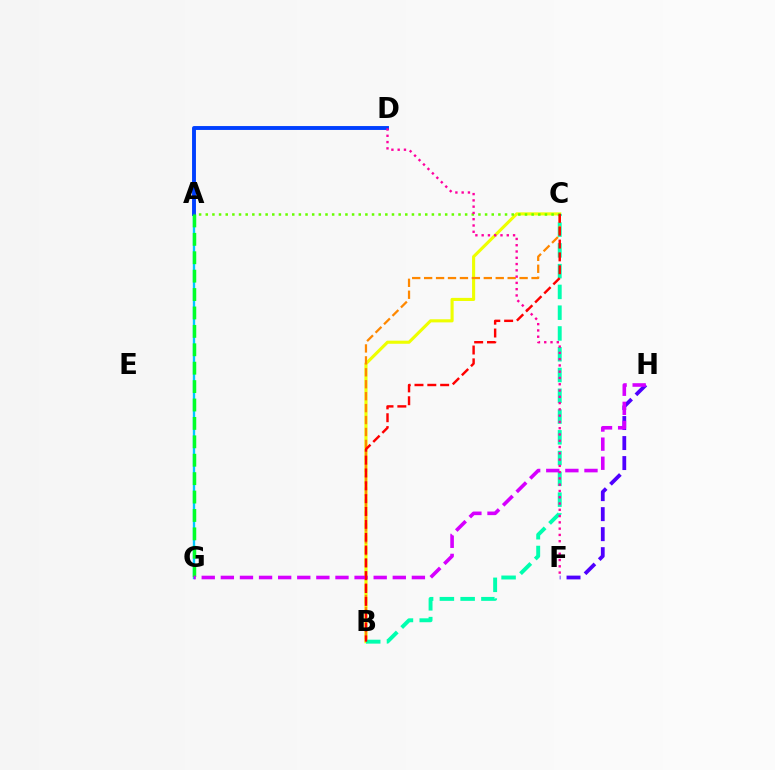{('A', 'G'): [{'color': '#00c7ff', 'line_style': 'solid', 'thickness': 1.71}, {'color': '#00ff27', 'line_style': 'dashed', 'thickness': 2.5}], ('A', 'D'): [{'color': '#003fff', 'line_style': 'solid', 'thickness': 2.81}], ('B', 'C'): [{'color': '#eeff00', 'line_style': 'solid', 'thickness': 2.24}, {'color': '#00ffaf', 'line_style': 'dashed', 'thickness': 2.82}, {'color': '#ff8800', 'line_style': 'dashed', 'thickness': 1.62}, {'color': '#ff0000', 'line_style': 'dashed', 'thickness': 1.74}], ('F', 'H'): [{'color': '#4f00ff', 'line_style': 'dashed', 'thickness': 2.72}], ('A', 'C'): [{'color': '#66ff00', 'line_style': 'dotted', 'thickness': 1.81}], ('D', 'F'): [{'color': '#ff00a0', 'line_style': 'dotted', 'thickness': 1.71}], ('G', 'H'): [{'color': '#d600ff', 'line_style': 'dashed', 'thickness': 2.6}]}